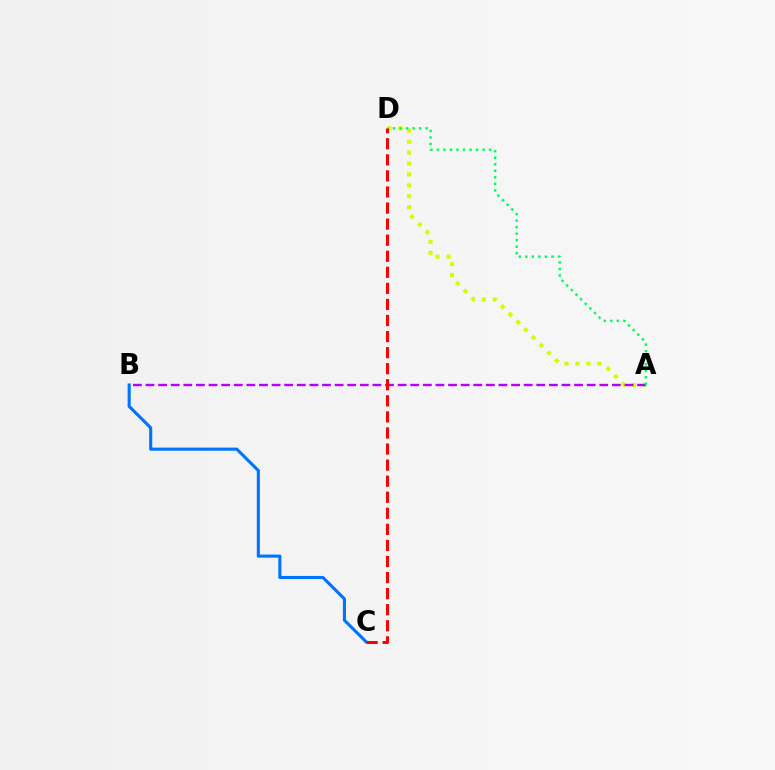{('B', 'C'): [{'color': '#0074ff', 'line_style': 'solid', 'thickness': 2.23}], ('A', 'D'): [{'color': '#d1ff00', 'line_style': 'dotted', 'thickness': 2.97}, {'color': '#00ff5c', 'line_style': 'dotted', 'thickness': 1.77}], ('A', 'B'): [{'color': '#b900ff', 'line_style': 'dashed', 'thickness': 1.71}], ('C', 'D'): [{'color': '#ff0000', 'line_style': 'dashed', 'thickness': 2.18}]}